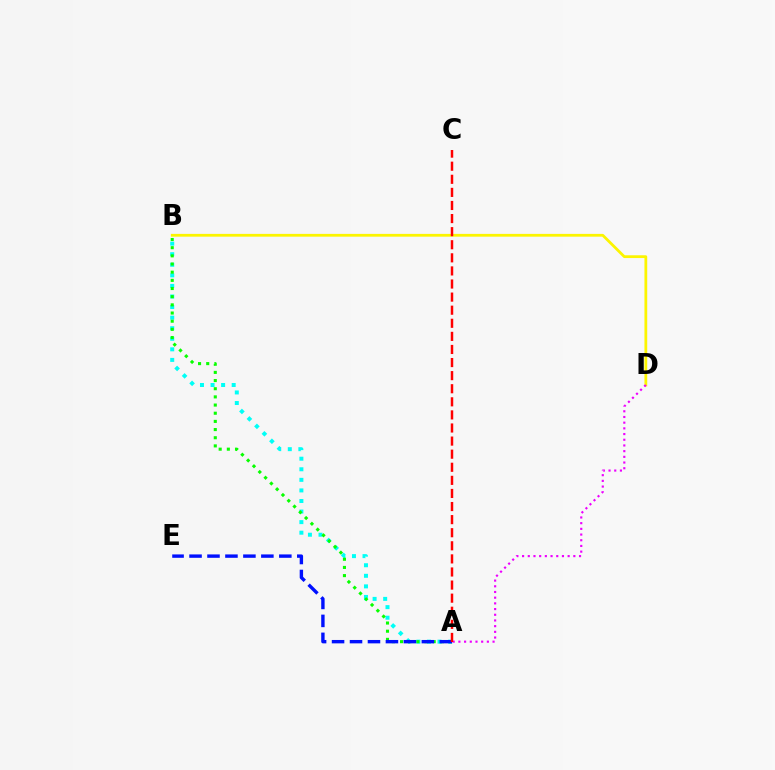{('A', 'B'): [{'color': '#00fff6', 'line_style': 'dotted', 'thickness': 2.87}, {'color': '#08ff00', 'line_style': 'dotted', 'thickness': 2.22}], ('A', 'E'): [{'color': '#0010ff', 'line_style': 'dashed', 'thickness': 2.44}], ('B', 'D'): [{'color': '#fcf500', 'line_style': 'solid', 'thickness': 2.0}], ('A', 'D'): [{'color': '#ee00ff', 'line_style': 'dotted', 'thickness': 1.55}], ('A', 'C'): [{'color': '#ff0000', 'line_style': 'dashed', 'thickness': 1.78}]}